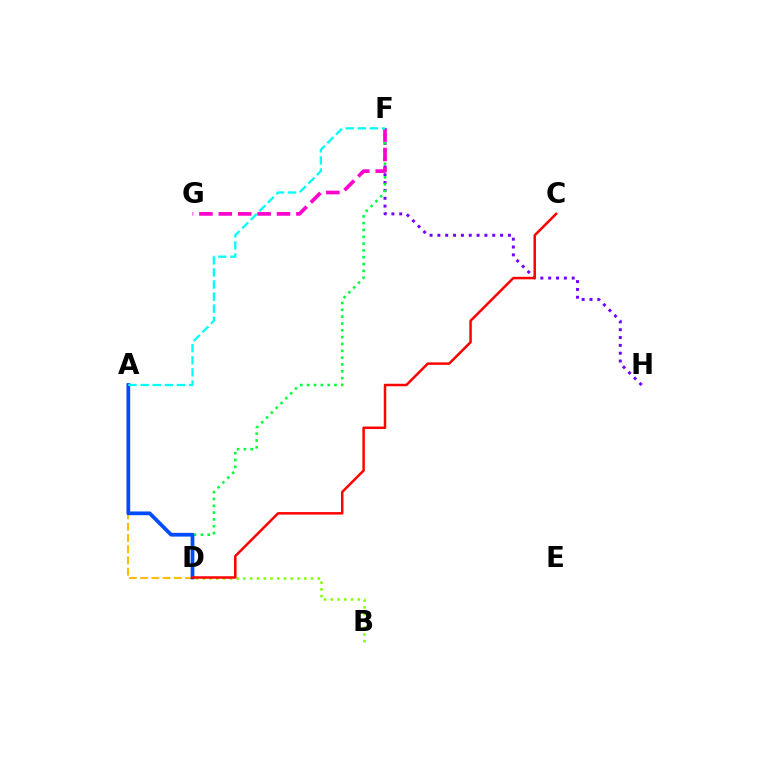{('F', 'H'): [{'color': '#7200ff', 'line_style': 'dotted', 'thickness': 2.13}], ('A', 'D'): [{'color': '#ffbd00', 'line_style': 'dashed', 'thickness': 1.53}, {'color': '#004bff', 'line_style': 'solid', 'thickness': 2.69}], ('D', 'F'): [{'color': '#00ff39', 'line_style': 'dotted', 'thickness': 1.85}], ('F', 'G'): [{'color': '#ff00cf', 'line_style': 'dashed', 'thickness': 2.64}], ('B', 'D'): [{'color': '#84ff00', 'line_style': 'dotted', 'thickness': 1.84}], ('C', 'D'): [{'color': '#ff0000', 'line_style': 'solid', 'thickness': 1.8}], ('A', 'F'): [{'color': '#00fff6', 'line_style': 'dashed', 'thickness': 1.64}]}